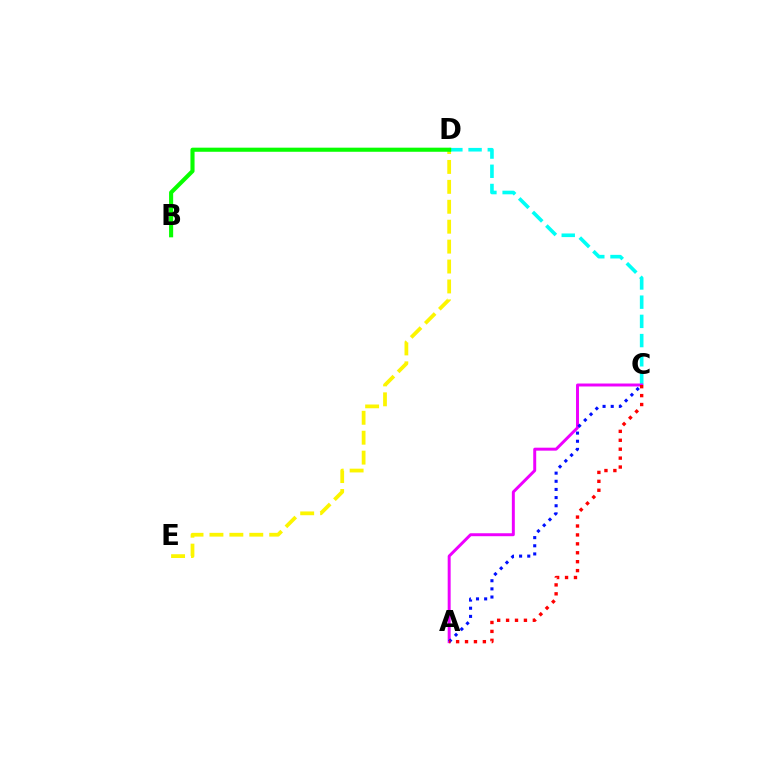{('D', 'E'): [{'color': '#fcf500', 'line_style': 'dashed', 'thickness': 2.71}], ('C', 'D'): [{'color': '#00fff6', 'line_style': 'dashed', 'thickness': 2.61}], ('A', 'C'): [{'color': '#ee00ff', 'line_style': 'solid', 'thickness': 2.13}, {'color': '#0010ff', 'line_style': 'dotted', 'thickness': 2.21}, {'color': '#ff0000', 'line_style': 'dotted', 'thickness': 2.42}], ('B', 'D'): [{'color': '#08ff00', 'line_style': 'solid', 'thickness': 2.95}]}